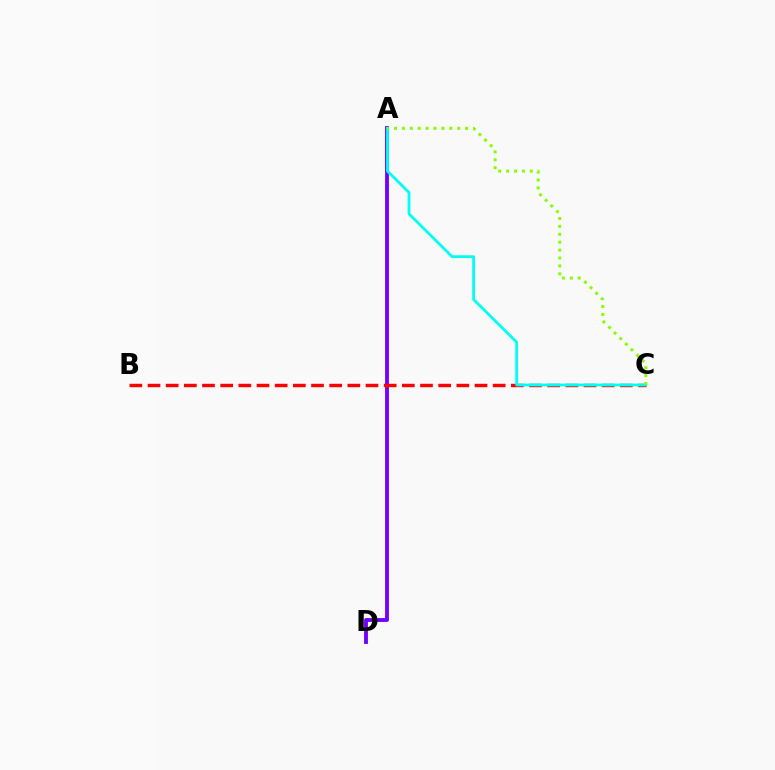{('A', 'D'): [{'color': '#7200ff', 'line_style': 'solid', 'thickness': 2.76}], ('B', 'C'): [{'color': '#ff0000', 'line_style': 'dashed', 'thickness': 2.47}], ('A', 'C'): [{'color': '#00fff6', 'line_style': 'solid', 'thickness': 2.02}, {'color': '#84ff00', 'line_style': 'dotted', 'thickness': 2.15}]}